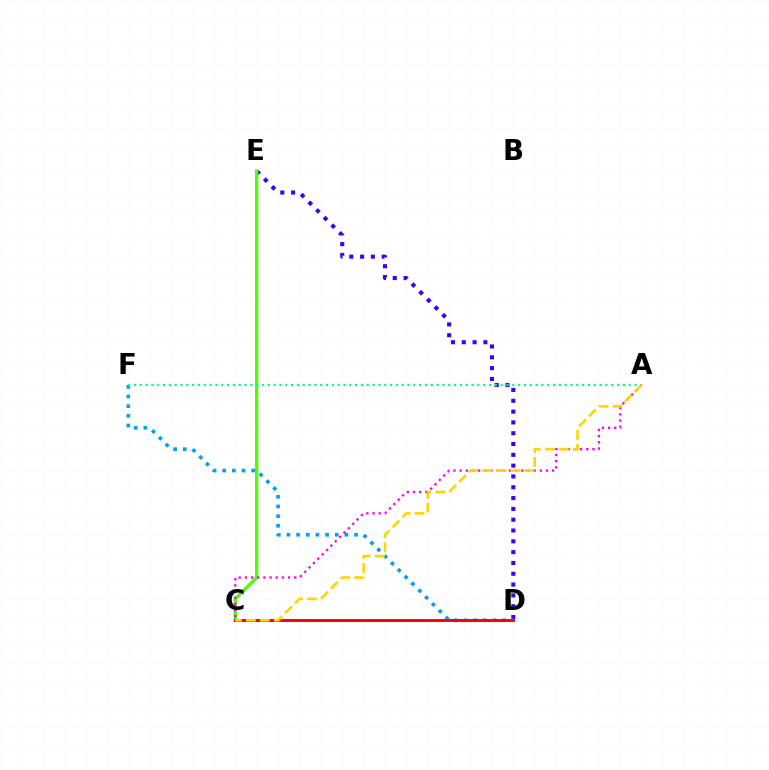{('D', 'E'): [{'color': '#3700ff', 'line_style': 'dotted', 'thickness': 2.94}], ('C', 'E'): [{'color': '#4fff00', 'line_style': 'solid', 'thickness': 2.4}], ('D', 'F'): [{'color': '#009eff', 'line_style': 'dotted', 'thickness': 2.62}], ('A', 'F'): [{'color': '#00ff86', 'line_style': 'dotted', 'thickness': 1.58}], ('A', 'C'): [{'color': '#ff00ed', 'line_style': 'dotted', 'thickness': 1.68}, {'color': '#ffd500', 'line_style': 'dashed', 'thickness': 1.9}], ('C', 'D'): [{'color': '#ff0000', 'line_style': 'solid', 'thickness': 2.12}]}